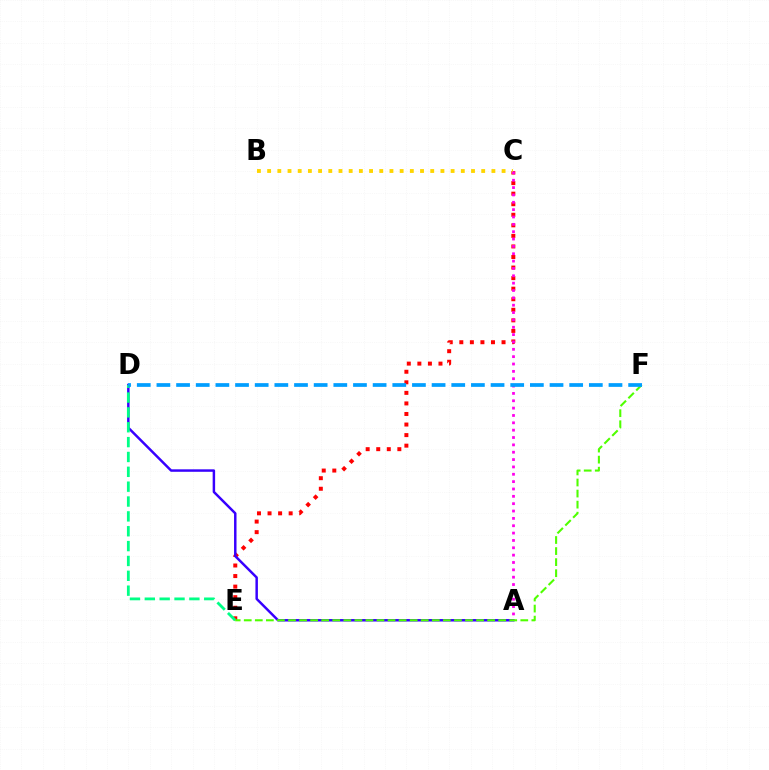{('C', 'E'): [{'color': '#ff0000', 'line_style': 'dotted', 'thickness': 2.87}], ('A', 'D'): [{'color': '#3700ff', 'line_style': 'solid', 'thickness': 1.78}], ('B', 'C'): [{'color': '#ffd500', 'line_style': 'dotted', 'thickness': 2.77}], ('D', 'E'): [{'color': '#00ff86', 'line_style': 'dashed', 'thickness': 2.02}], ('A', 'C'): [{'color': '#ff00ed', 'line_style': 'dotted', 'thickness': 2.0}], ('E', 'F'): [{'color': '#4fff00', 'line_style': 'dashed', 'thickness': 1.5}], ('D', 'F'): [{'color': '#009eff', 'line_style': 'dashed', 'thickness': 2.67}]}